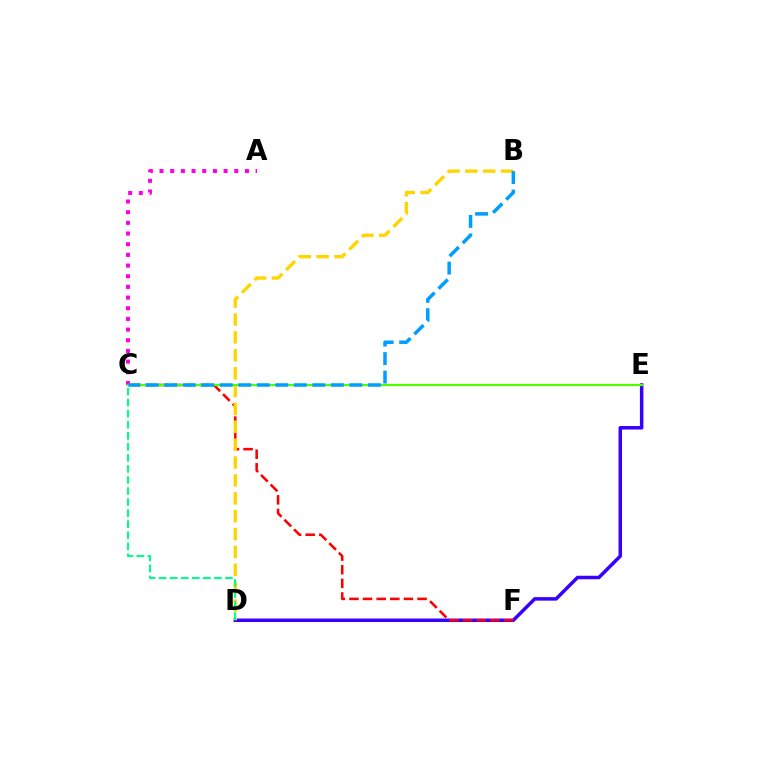{('D', 'E'): [{'color': '#3700ff', 'line_style': 'solid', 'thickness': 2.52}], ('C', 'F'): [{'color': '#ff0000', 'line_style': 'dashed', 'thickness': 1.85}], ('B', 'D'): [{'color': '#ffd500', 'line_style': 'dashed', 'thickness': 2.43}], ('C', 'D'): [{'color': '#00ff86', 'line_style': 'dashed', 'thickness': 1.5}], ('A', 'C'): [{'color': '#ff00ed', 'line_style': 'dotted', 'thickness': 2.9}], ('C', 'E'): [{'color': '#4fff00', 'line_style': 'solid', 'thickness': 1.57}], ('B', 'C'): [{'color': '#009eff', 'line_style': 'dashed', 'thickness': 2.52}]}